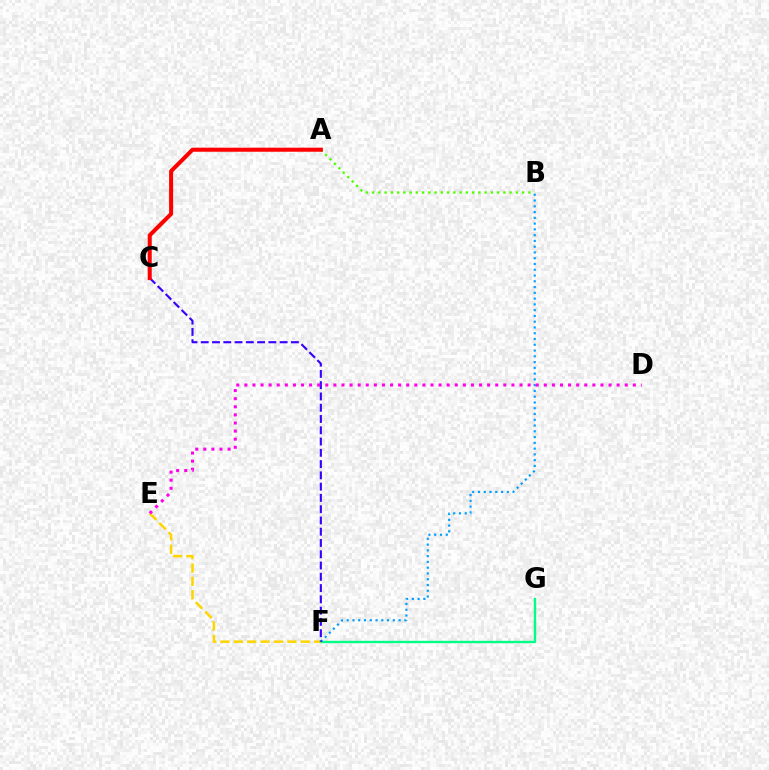{('F', 'G'): [{'color': '#00ff86', 'line_style': 'solid', 'thickness': 1.7}], ('E', 'F'): [{'color': '#ffd500', 'line_style': 'dashed', 'thickness': 1.82}], ('B', 'F'): [{'color': '#009eff', 'line_style': 'dotted', 'thickness': 1.57}], ('C', 'F'): [{'color': '#3700ff', 'line_style': 'dashed', 'thickness': 1.53}], ('A', 'B'): [{'color': '#4fff00', 'line_style': 'dotted', 'thickness': 1.7}], ('A', 'C'): [{'color': '#ff0000', 'line_style': 'solid', 'thickness': 2.91}], ('D', 'E'): [{'color': '#ff00ed', 'line_style': 'dotted', 'thickness': 2.2}]}